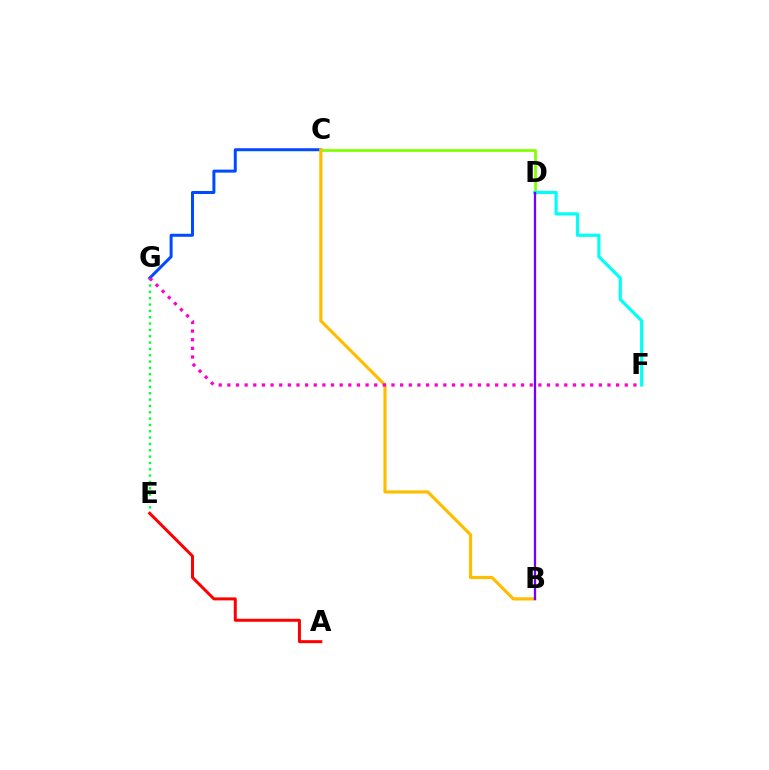{('C', 'G'): [{'color': '#004bff', 'line_style': 'solid', 'thickness': 2.16}], ('C', 'D'): [{'color': '#84ff00', 'line_style': 'solid', 'thickness': 2.0}], ('D', 'F'): [{'color': '#00fff6', 'line_style': 'solid', 'thickness': 2.28}], ('E', 'G'): [{'color': '#00ff39', 'line_style': 'dotted', 'thickness': 1.72}], ('B', 'C'): [{'color': '#ffbd00', 'line_style': 'solid', 'thickness': 2.29}], ('A', 'E'): [{'color': '#ff0000', 'line_style': 'solid', 'thickness': 2.15}], ('F', 'G'): [{'color': '#ff00cf', 'line_style': 'dotted', 'thickness': 2.35}], ('B', 'D'): [{'color': '#7200ff', 'line_style': 'solid', 'thickness': 1.65}]}